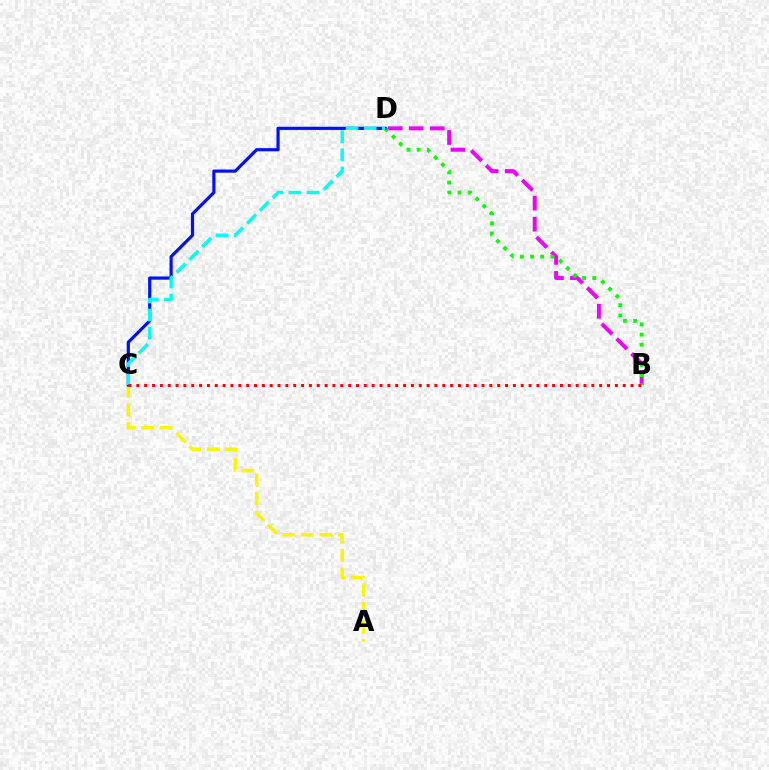{('B', 'D'): [{'color': '#ee00ff', 'line_style': 'dashed', 'thickness': 2.86}, {'color': '#08ff00', 'line_style': 'dotted', 'thickness': 2.76}], ('A', 'C'): [{'color': '#fcf500', 'line_style': 'dashed', 'thickness': 2.52}], ('C', 'D'): [{'color': '#0010ff', 'line_style': 'solid', 'thickness': 2.29}, {'color': '#00fff6', 'line_style': 'dashed', 'thickness': 2.46}], ('B', 'C'): [{'color': '#ff0000', 'line_style': 'dotted', 'thickness': 2.13}]}